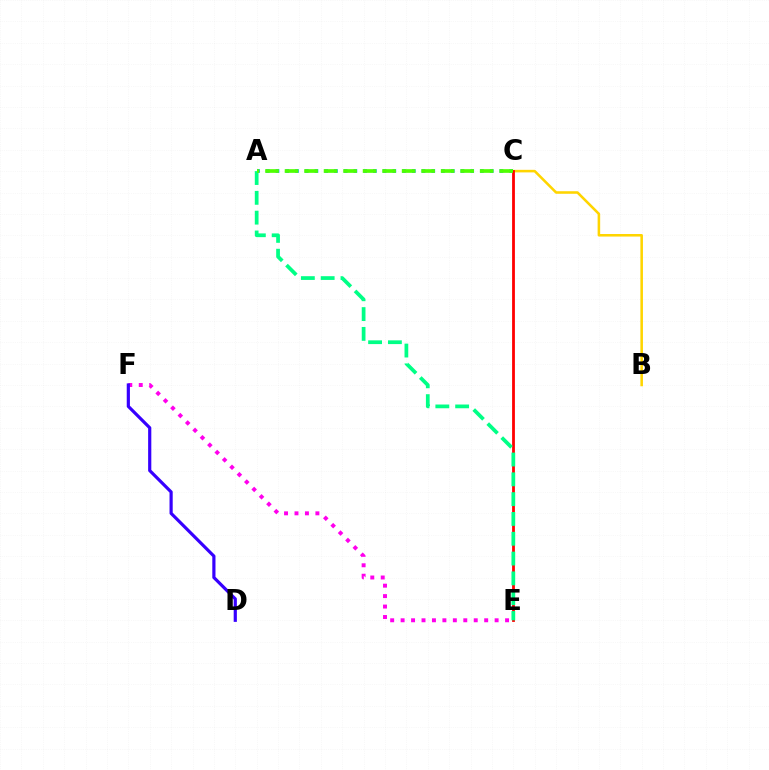{('B', 'C'): [{'color': '#ffd500', 'line_style': 'solid', 'thickness': 1.84}], ('A', 'C'): [{'color': '#009eff', 'line_style': 'dotted', 'thickness': 2.65}, {'color': '#4fff00', 'line_style': 'dashed', 'thickness': 2.65}], ('E', 'F'): [{'color': '#ff00ed', 'line_style': 'dotted', 'thickness': 2.84}], ('C', 'E'): [{'color': '#ff0000', 'line_style': 'solid', 'thickness': 2.01}], ('D', 'F'): [{'color': '#3700ff', 'line_style': 'solid', 'thickness': 2.29}], ('A', 'E'): [{'color': '#00ff86', 'line_style': 'dashed', 'thickness': 2.69}]}